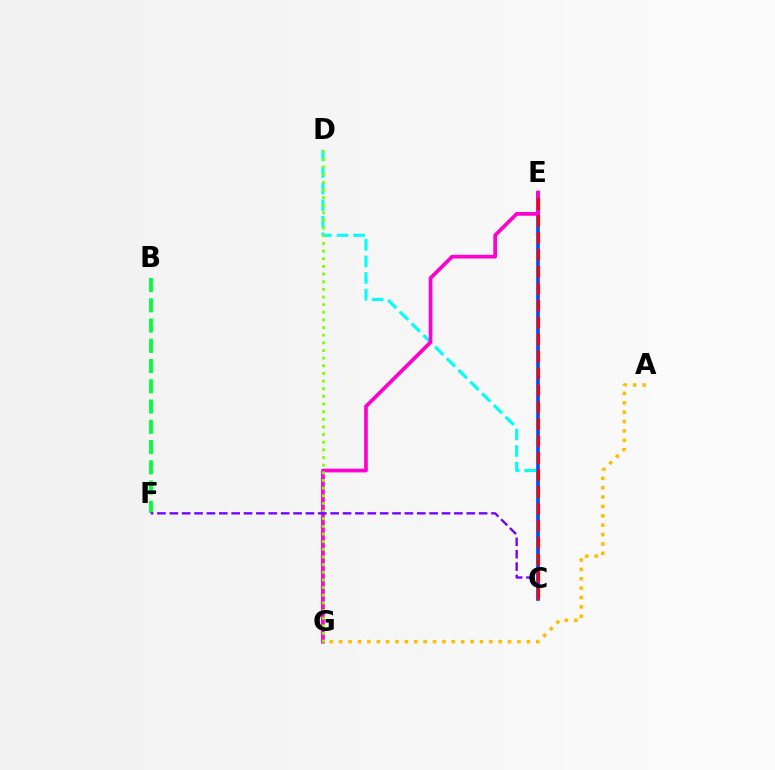{('B', 'F'): [{'color': '#00ff39', 'line_style': 'dashed', 'thickness': 2.75}], ('C', 'D'): [{'color': '#00fff6', 'line_style': 'dashed', 'thickness': 2.25}], ('A', 'G'): [{'color': '#ffbd00', 'line_style': 'dotted', 'thickness': 2.55}], ('C', 'E'): [{'color': '#004bff', 'line_style': 'solid', 'thickness': 2.65}, {'color': '#ff0000', 'line_style': 'dashed', 'thickness': 2.3}], ('E', 'G'): [{'color': '#ff00cf', 'line_style': 'solid', 'thickness': 2.67}], ('D', 'G'): [{'color': '#84ff00', 'line_style': 'dotted', 'thickness': 2.08}], ('C', 'F'): [{'color': '#7200ff', 'line_style': 'dashed', 'thickness': 1.68}]}